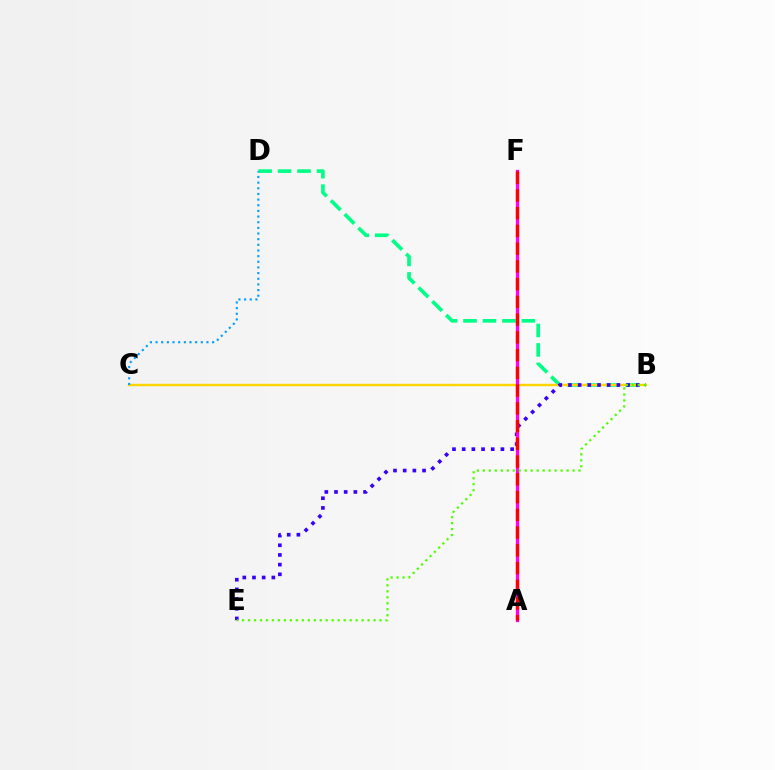{('B', 'D'): [{'color': '#00ff86', 'line_style': 'dashed', 'thickness': 2.64}], ('B', 'C'): [{'color': '#ffd500', 'line_style': 'solid', 'thickness': 1.74}], ('B', 'E'): [{'color': '#3700ff', 'line_style': 'dotted', 'thickness': 2.63}, {'color': '#4fff00', 'line_style': 'dotted', 'thickness': 1.62}], ('A', 'F'): [{'color': '#ff00ed', 'line_style': 'solid', 'thickness': 2.33}, {'color': '#ff0000', 'line_style': 'dashed', 'thickness': 2.41}], ('C', 'D'): [{'color': '#009eff', 'line_style': 'dotted', 'thickness': 1.54}]}